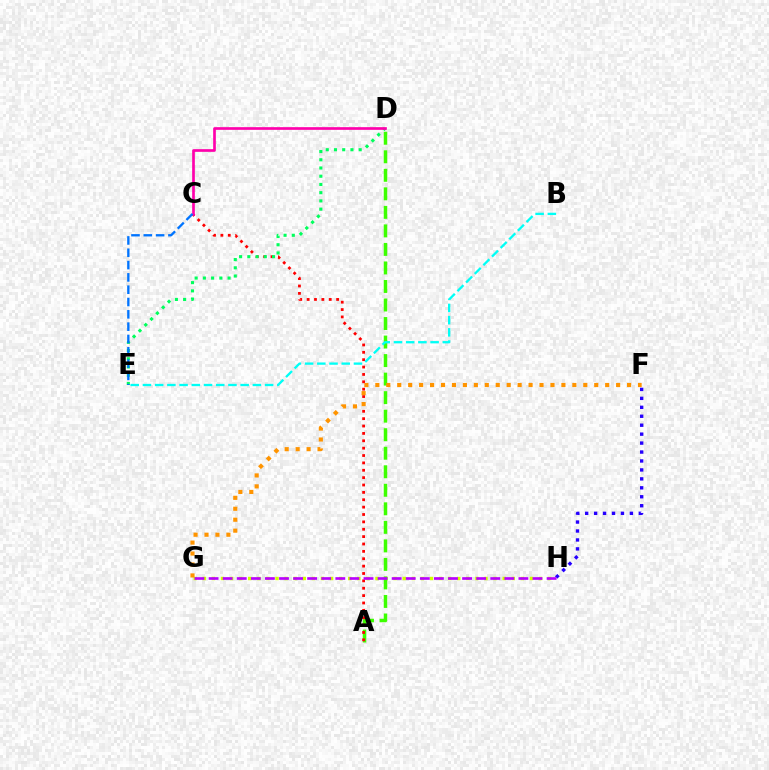{('G', 'H'): [{'color': '#d1ff00', 'line_style': 'dotted', 'thickness': 2.47}, {'color': '#b900ff', 'line_style': 'dashed', 'thickness': 1.91}], ('A', 'D'): [{'color': '#3dff00', 'line_style': 'dashed', 'thickness': 2.52}], ('A', 'C'): [{'color': '#ff0000', 'line_style': 'dotted', 'thickness': 2.0}], ('F', 'G'): [{'color': '#ff9400', 'line_style': 'dotted', 'thickness': 2.97}], ('D', 'E'): [{'color': '#00ff5c', 'line_style': 'dotted', 'thickness': 2.24}], ('C', 'D'): [{'color': '#ff00ac', 'line_style': 'solid', 'thickness': 1.93}], ('F', 'H'): [{'color': '#2500ff', 'line_style': 'dotted', 'thickness': 2.43}], ('C', 'E'): [{'color': '#0074ff', 'line_style': 'dashed', 'thickness': 1.67}], ('B', 'E'): [{'color': '#00fff6', 'line_style': 'dashed', 'thickness': 1.66}]}